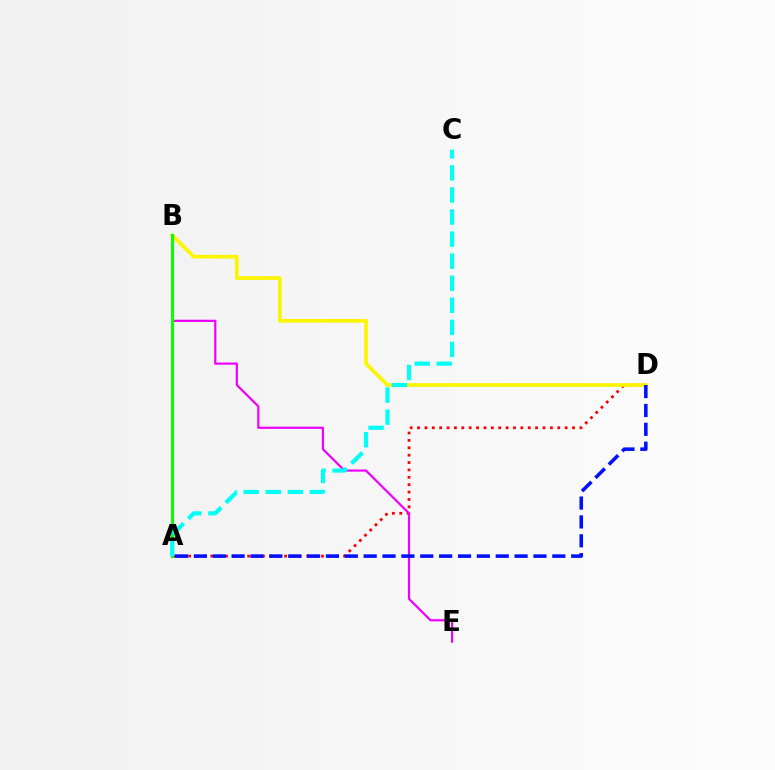{('A', 'D'): [{'color': '#ff0000', 'line_style': 'dotted', 'thickness': 2.01}, {'color': '#0010ff', 'line_style': 'dashed', 'thickness': 2.56}], ('B', 'E'): [{'color': '#ee00ff', 'line_style': 'solid', 'thickness': 1.59}], ('B', 'D'): [{'color': '#fcf500', 'line_style': 'solid', 'thickness': 2.66}], ('A', 'B'): [{'color': '#08ff00', 'line_style': 'solid', 'thickness': 2.22}], ('A', 'C'): [{'color': '#00fff6', 'line_style': 'dashed', 'thickness': 3.0}]}